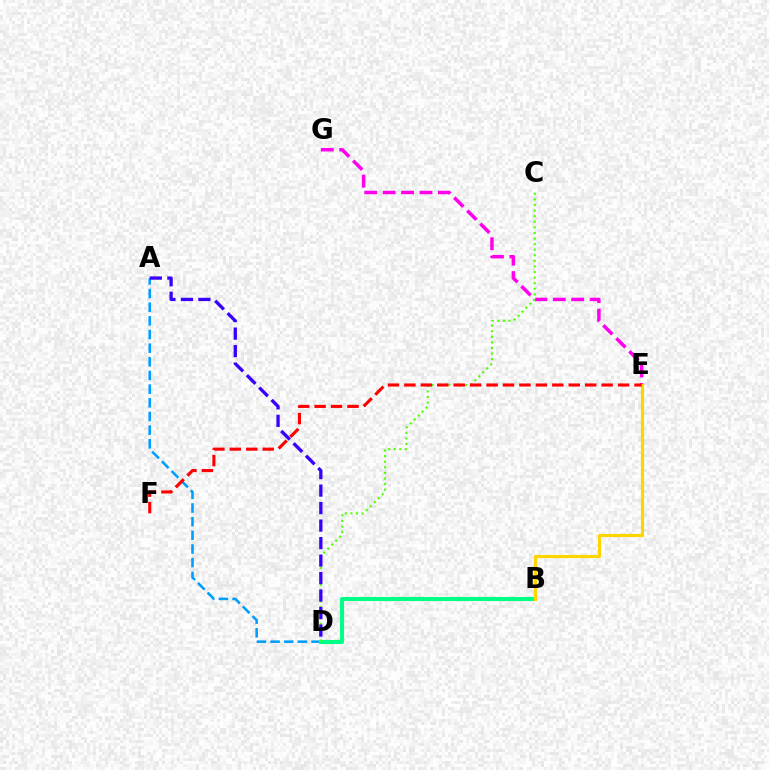{('A', 'D'): [{'color': '#009eff', 'line_style': 'dashed', 'thickness': 1.86}, {'color': '#3700ff', 'line_style': 'dashed', 'thickness': 2.38}], ('B', 'D'): [{'color': '#00ff86', 'line_style': 'solid', 'thickness': 2.94}], ('E', 'G'): [{'color': '#ff00ed', 'line_style': 'dashed', 'thickness': 2.5}], ('C', 'D'): [{'color': '#4fff00', 'line_style': 'dotted', 'thickness': 1.52}], ('B', 'E'): [{'color': '#ffd500', 'line_style': 'solid', 'thickness': 2.29}], ('E', 'F'): [{'color': '#ff0000', 'line_style': 'dashed', 'thickness': 2.23}]}